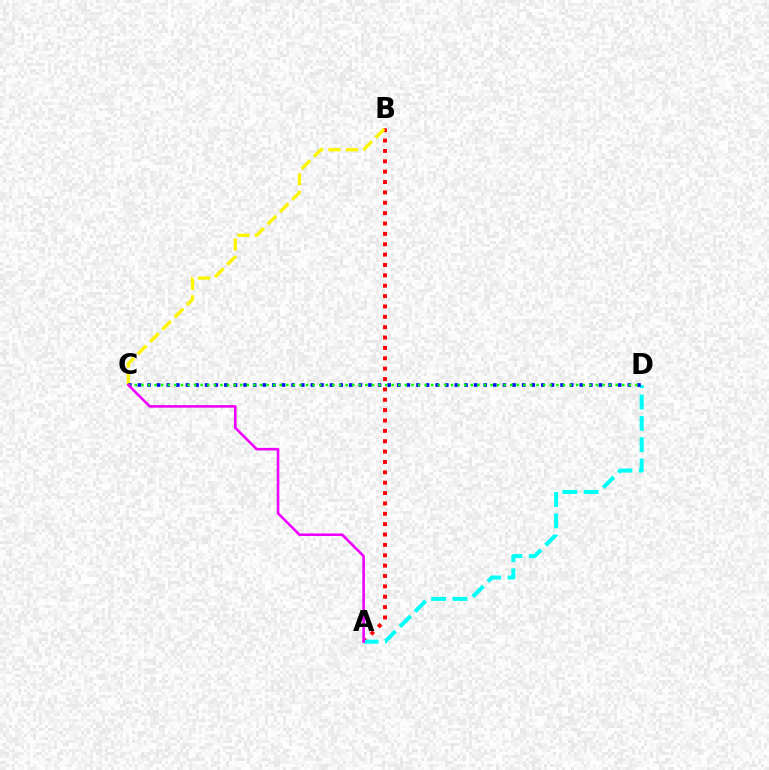{('A', 'B'): [{'color': '#ff0000', 'line_style': 'dotted', 'thickness': 2.82}], ('B', 'C'): [{'color': '#fcf500', 'line_style': 'dashed', 'thickness': 2.36}], ('A', 'D'): [{'color': '#00fff6', 'line_style': 'dashed', 'thickness': 2.9}], ('C', 'D'): [{'color': '#0010ff', 'line_style': 'dotted', 'thickness': 2.61}, {'color': '#08ff00', 'line_style': 'dotted', 'thickness': 1.79}], ('A', 'C'): [{'color': '#ee00ff', 'line_style': 'solid', 'thickness': 1.87}]}